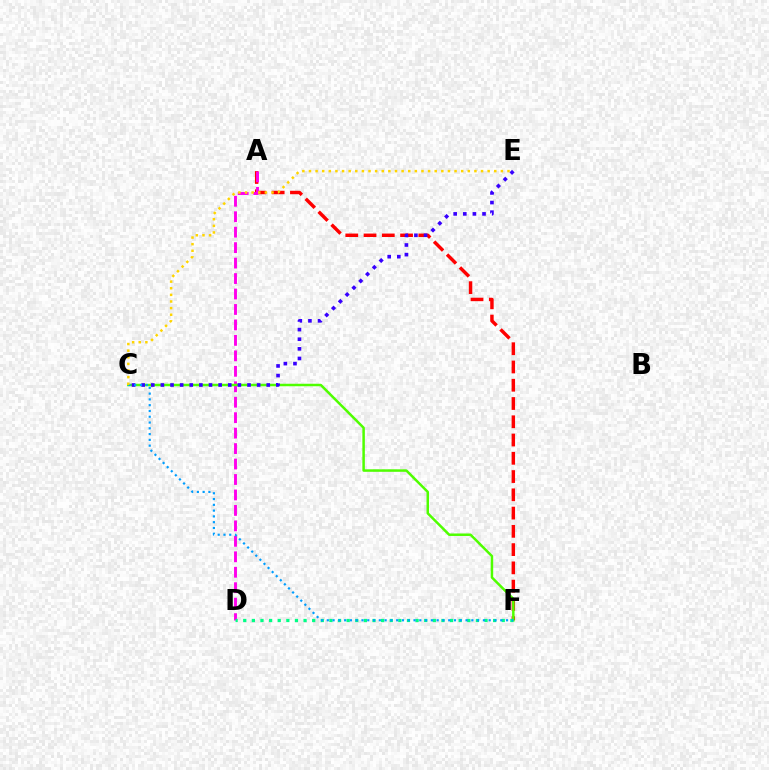{('A', 'F'): [{'color': '#ff0000', 'line_style': 'dashed', 'thickness': 2.48}], ('A', 'D'): [{'color': '#ff00ed', 'line_style': 'dashed', 'thickness': 2.1}], ('C', 'F'): [{'color': '#4fff00', 'line_style': 'solid', 'thickness': 1.8}, {'color': '#009eff', 'line_style': 'dotted', 'thickness': 1.57}], ('D', 'F'): [{'color': '#00ff86', 'line_style': 'dotted', 'thickness': 2.34}], ('C', 'E'): [{'color': '#3700ff', 'line_style': 'dotted', 'thickness': 2.61}, {'color': '#ffd500', 'line_style': 'dotted', 'thickness': 1.8}]}